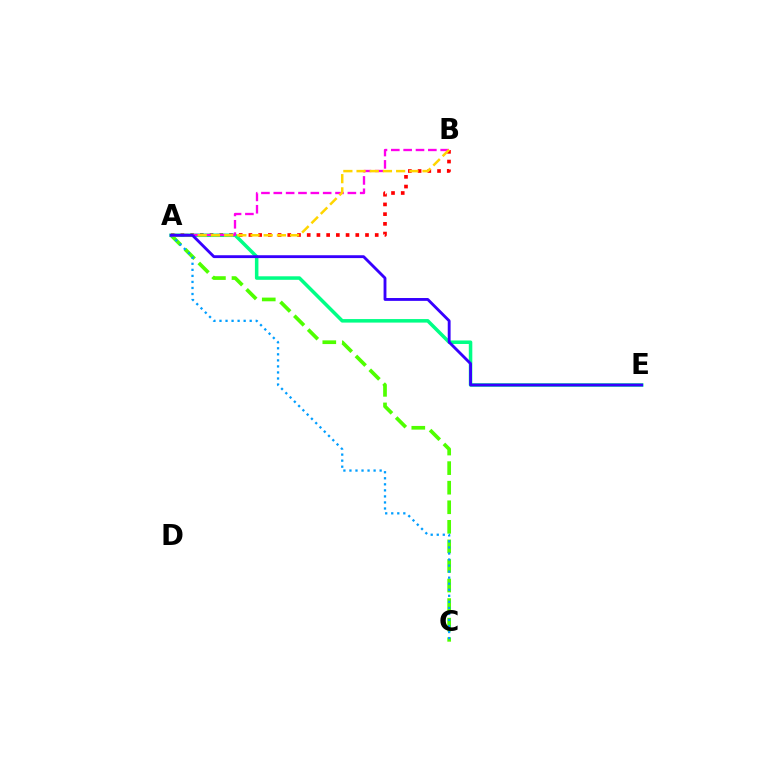{('A', 'B'): [{'color': '#ff0000', 'line_style': 'dotted', 'thickness': 2.64}, {'color': '#ff00ed', 'line_style': 'dashed', 'thickness': 1.68}, {'color': '#ffd500', 'line_style': 'dashed', 'thickness': 1.79}], ('A', 'E'): [{'color': '#00ff86', 'line_style': 'solid', 'thickness': 2.53}, {'color': '#3700ff', 'line_style': 'solid', 'thickness': 2.05}], ('A', 'C'): [{'color': '#4fff00', 'line_style': 'dashed', 'thickness': 2.66}, {'color': '#009eff', 'line_style': 'dotted', 'thickness': 1.64}]}